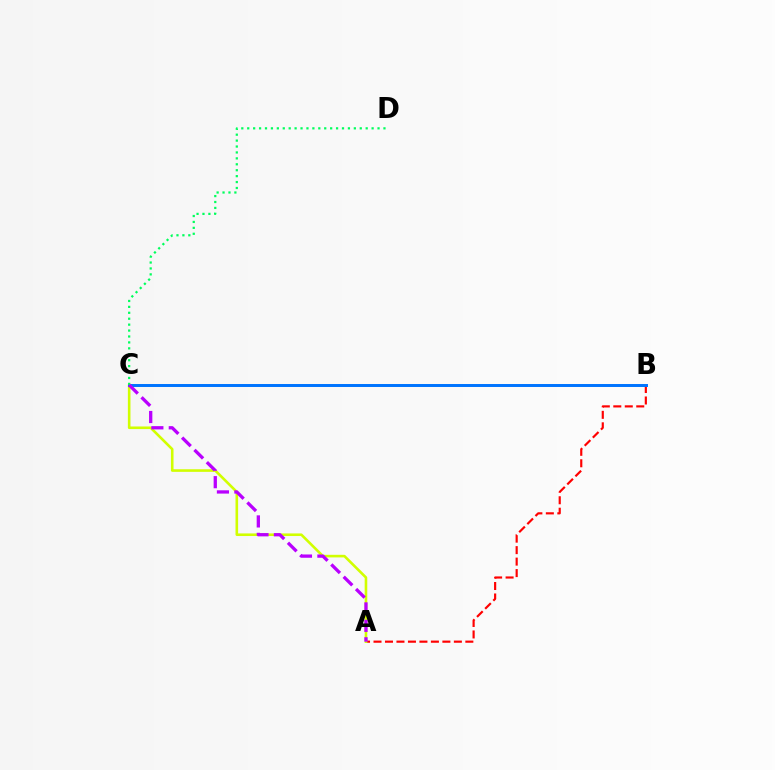{('A', 'B'): [{'color': '#ff0000', 'line_style': 'dashed', 'thickness': 1.56}], ('A', 'C'): [{'color': '#d1ff00', 'line_style': 'solid', 'thickness': 1.87}, {'color': '#b900ff', 'line_style': 'dashed', 'thickness': 2.37}], ('B', 'C'): [{'color': '#0074ff', 'line_style': 'solid', 'thickness': 2.14}], ('C', 'D'): [{'color': '#00ff5c', 'line_style': 'dotted', 'thickness': 1.61}]}